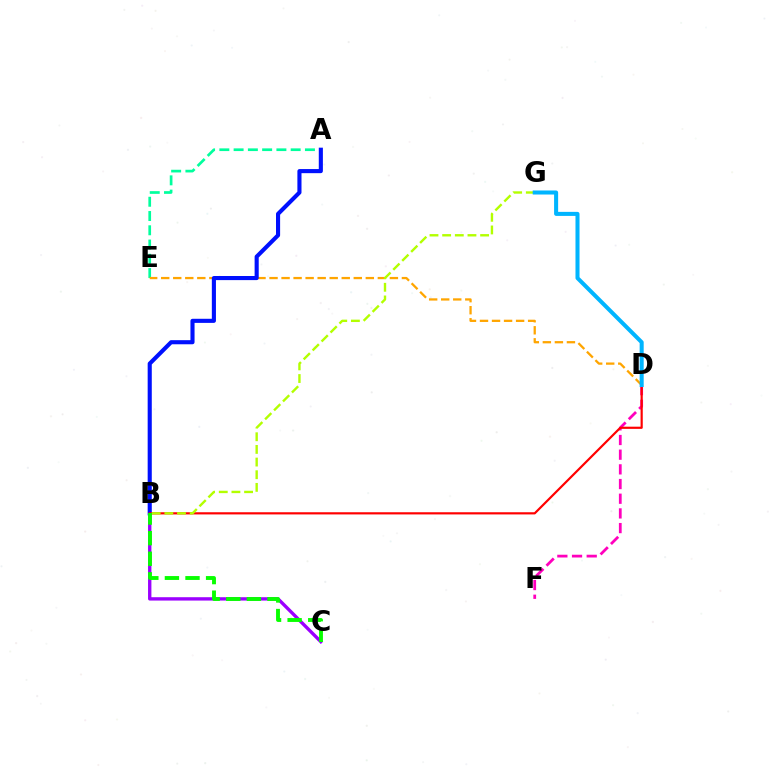{('B', 'C'): [{'color': '#9b00ff', 'line_style': 'solid', 'thickness': 2.42}, {'color': '#08ff00', 'line_style': 'dashed', 'thickness': 2.8}], ('A', 'E'): [{'color': '#00ff9d', 'line_style': 'dashed', 'thickness': 1.94}], ('D', 'F'): [{'color': '#ff00bd', 'line_style': 'dashed', 'thickness': 1.99}], ('D', 'E'): [{'color': '#ffa500', 'line_style': 'dashed', 'thickness': 1.64}], ('A', 'B'): [{'color': '#0010ff', 'line_style': 'solid', 'thickness': 2.96}], ('B', 'D'): [{'color': '#ff0000', 'line_style': 'solid', 'thickness': 1.57}], ('B', 'G'): [{'color': '#b3ff00', 'line_style': 'dashed', 'thickness': 1.72}], ('D', 'G'): [{'color': '#00b5ff', 'line_style': 'solid', 'thickness': 2.91}]}